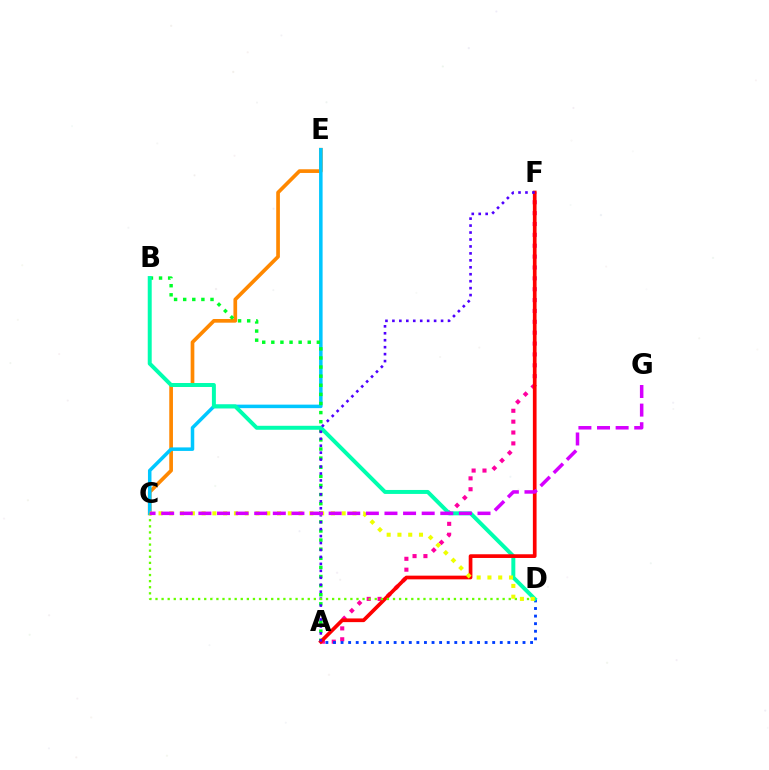{('A', 'F'): [{'color': '#ff00a0', 'line_style': 'dotted', 'thickness': 2.95}, {'color': '#ff0000', 'line_style': 'solid', 'thickness': 2.66}, {'color': '#4f00ff', 'line_style': 'dotted', 'thickness': 1.89}], ('C', 'E'): [{'color': '#ff8800', 'line_style': 'solid', 'thickness': 2.65}, {'color': '#00c7ff', 'line_style': 'solid', 'thickness': 2.53}], ('A', 'D'): [{'color': '#003fff', 'line_style': 'dotted', 'thickness': 2.06}], ('A', 'B'): [{'color': '#00ff27', 'line_style': 'dotted', 'thickness': 2.47}], ('B', 'D'): [{'color': '#00ffaf', 'line_style': 'solid', 'thickness': 2.86}], ('C', 'D'): [{'color': '#66ff00', 'line_style': 'dotted', 'thickness': 1.65}, {'color': '#eeff00', 'line_style': 'dotted', 'thickness': 2.93}], ('C', 'G'): [{'color': '#d600ff', 'line_style': 'dashed', 'thickness': 2.53}]}